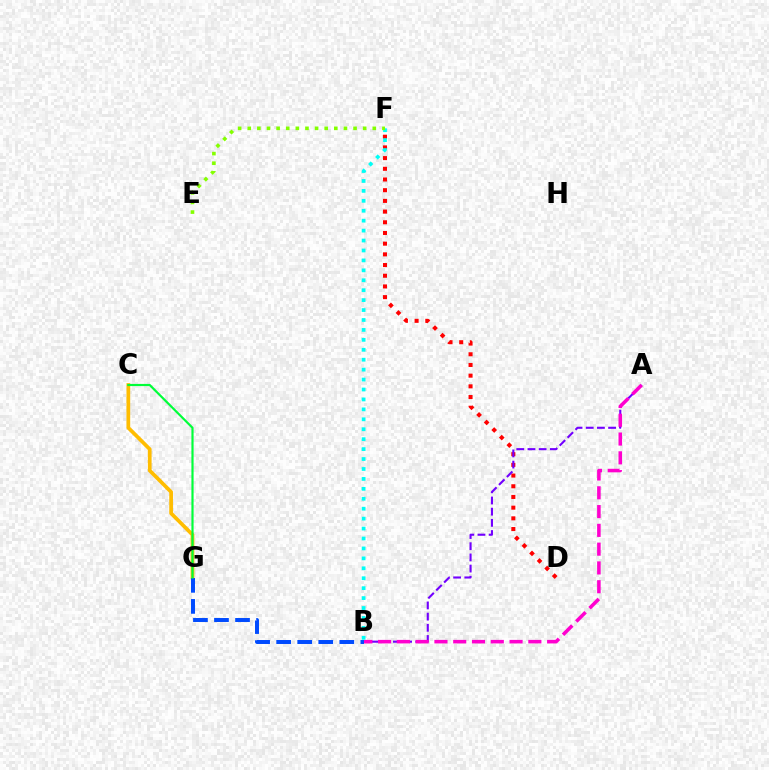{('D', 'F'): [{'color': '#ff0000', 'line_style': 'dotted', 'thickness': 2.91}], ('C', 'G'): [{'color': '#ffbd00', 'line_style': 'solid', 'thickness': 2.68}, {'color': '#00ff39', 'line_style': 'solid', 'thickness': 1.57}], ('A', 'B'): [{'color': '#7200ff', 'line_style': 'dashed', 'thickness': 1.52}, {'color': '#ff00cf', 'line_style': 'dashed', 'thickness': 2.55}], ('B', 'F'): [{'color': '#00fff6', 'line_style': 'dotted', 'thickness': 2.7}], ('E', 'F'): [{'color': '#84ff00', 'line_style': 'dotted', 'thickness': 2.61}], ('B', 'G'): [{'color': '#004bff', 'line_style': 'dashed', 'thickness': 2.86}]}